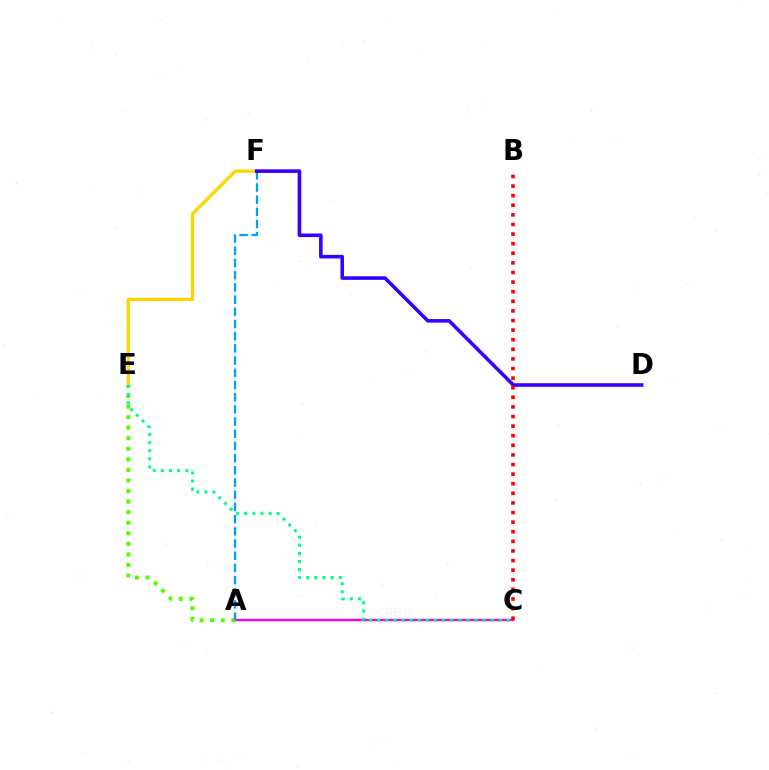{('A', 'C'): [{'color': '#ff00ed', 'line_style': 'solid', 'thickness': 1.73}], ('A', 'E'): [{'color': '#4fff00', 'line_style': 'dotted', 'thickness': 2.87}], ('E', 'F'): [{'color': '#ffd500', 'line_style': 'solid', 'thickness': 2.38}], ('C', 'E'): [{'color': '#00ff86', 'line_style': 'dotted', 'thickness': 2.21}], ('A', 'F'): [{'color': '#009eff', 'line_style': 'dashed', 'thickness': 1.66}], ('D', 'F'): [{'color': '#3700ff', 'line_style': 'solid', 'thickness': 2.59}], ('B', 'C'): [{'color': '#ff0000', 'line_style': 'dotted', 'thickness': 2.61}]}